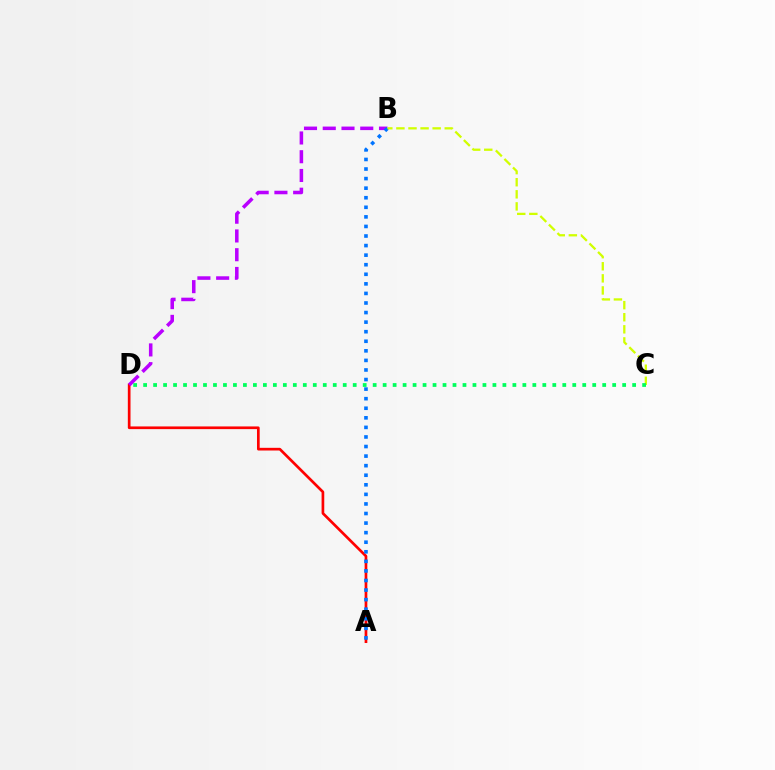{('A', 'D'): [{'color': '#ff0000', 'line_style': 'solid', 'thickness': 1.94}], ('B', 'D'): [{'color': '#b900ff', 'line_style': 'dashed', 'thickness': 2.55}], ('A', 'B'): [{'color': '#0074ff', 'line_style': 'dotted', 'thickness': 2.6}], ('B', 'C'): [{'color': '#d1ff00', 'line_style': 'dashed', 'thickness': 1.64}], ('C', 'D'): [{'color': '#00ff5c', 'line_style': 'dotted', 'thickness': 2.71}]}